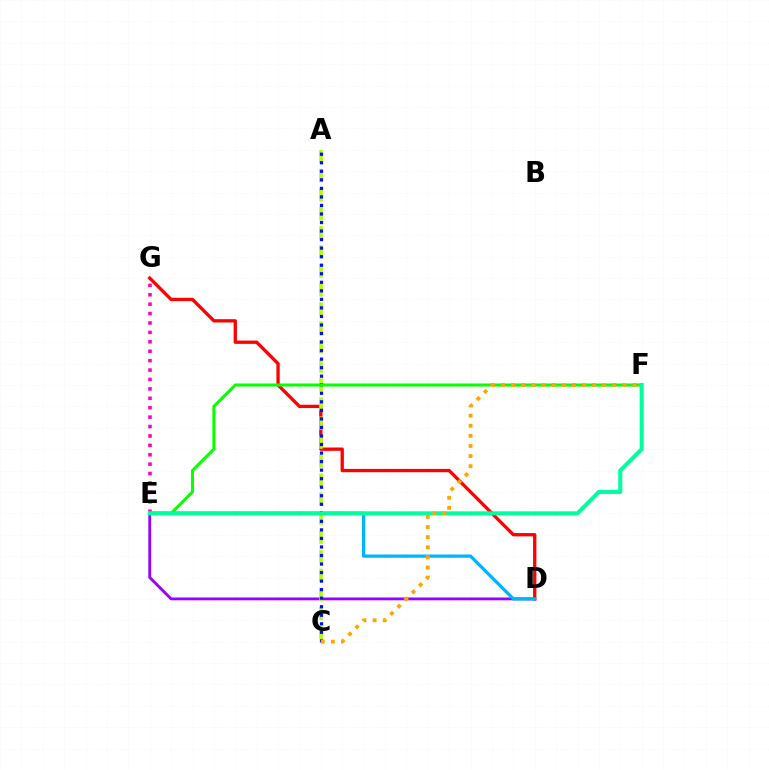{('D', 'G'): [{'color': '#ff0000', 'line_style': 'solid', 'thickness': 2.38}], ('D', 'E'): [{'color': '#9b00ff', 'line_style': 'solid', 'thickness': 2.03}, {'color': '#00b5ff', 'line_style': 'solid', 'thickness': 2.34}], ('E', 'G'): [{'color': '#ff00bd', 'line_style': 'dotted', 'thickness': 2.56}], ('A', 'C'): [{'color': '#b3ff00', 'line_style': 'dashed', 'thickness': 2.59}, {'color': '#0010ff', 'line_style': 'dotted', 'thickness': 2.32}], ('E', 'F'): [{'color': '#08ff00', 'line_style': 'solid', 'thickness': 2.19}, {'color': '#00ff9d', 'line_style': 'solid', 'thickness': 2.92}], ('C', 'F'): [{'color': '#ffa500', 'line_style': 'dotted', 'thickness': 2.75}]}